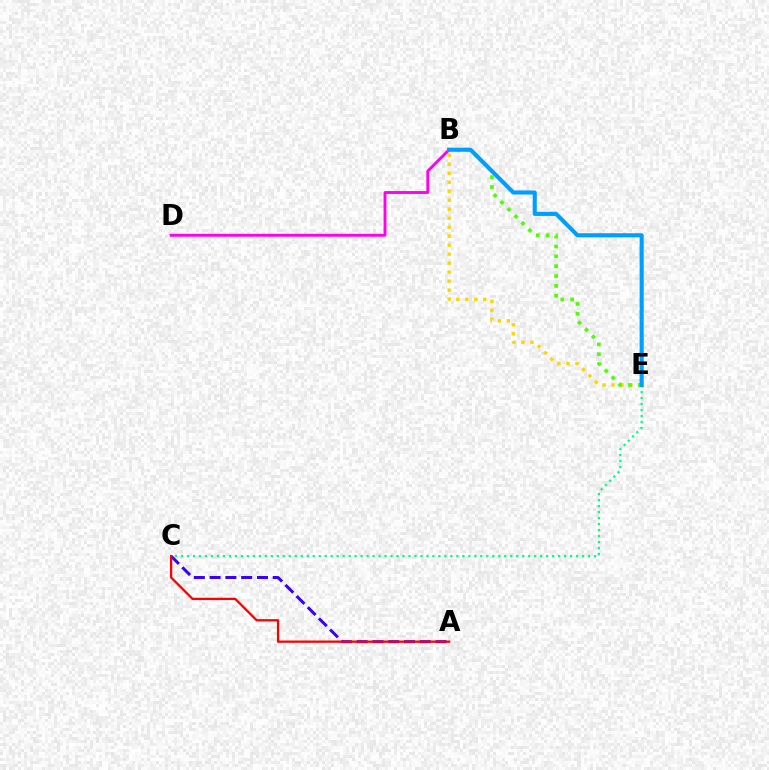{('C', 'E'): [{'color': '#00ff86', 'line_style': 'dotted', 'thickness': 1.63}], ('B', 'E'): [{'color': '#ffd500', 'line_style': 'dotted', 'thickness': 2.44}, {'color': '#4fff00', 'line_style': 'dotted', 'thickness': 2.68}, {'color': '#009eff', 'line_style': 'solid', 'thickness': 2.96}], ('A', 'C'): [{'color': '#3700ff', 'line_style': 'dashed', 'thickness': 2.14}, {'color': '#ff0000', 'line_style': 'solid', 'thickness': 1.64}], ('B', 'D'): [{'color': '#ff00ed', 'line_style': 'solid', 'thickness': 2.08}]}